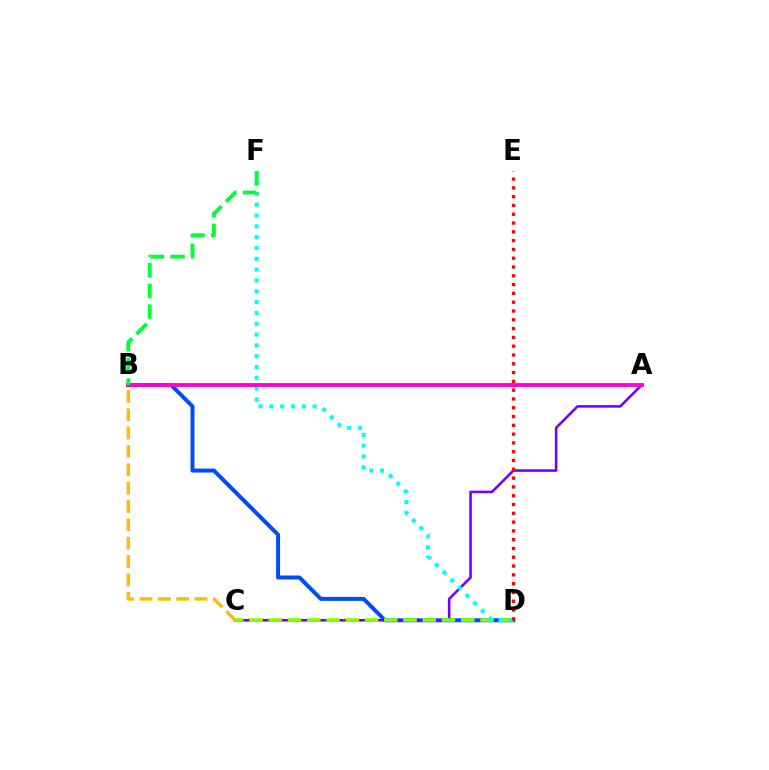{('B', 'D'): [{'color': '#004bff', 'line_style': 'solid', 'thickness': 2.86}], ('A', 'C'): [{'color': '#7200ff', 'line_style': 'solid', 'thickness': 1.85}], ('C', 'D'): [{'color': '#84ff00', 'line_style': 'dashed', 'thickness': 2.61}], ('D', 'F'): [{'color': '#00fff6', 'line_style': 'dotted', 'thickness': 2.94}], ('A', 'B'): [{'color': '#ff00cf', 'line_style': 'solid', 'thickness': 2.77}], ('B', 'C'): [{'color': '#ffbd00', 'line_style': 'dashed', 'thickness': 2.49}], ('B', 'F'): [{'color': '#00ff39', 'line_style': 'dashed', 'thickness': 2.81}], ('D', 'E'): [{'color': '#ff0000', 'line_style': 'dotted', 'thickness': 2.39}]}